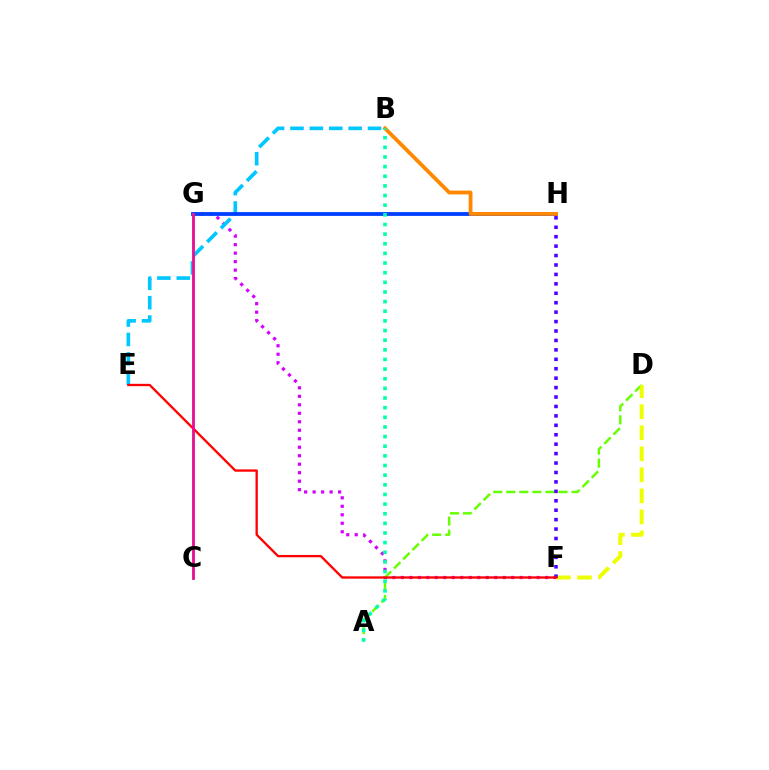{('F', 'G'): [{'color': '#d600ff', 'line_style': 'dotted', 'thickness': 2.31}], ('B', 'E'): [{'color': '#00c7ff', 'line_style': 'dashed', 'thickness': 2.63}], ('A', 'D'): [{'color': '#66ff00', 'line_style': 'dashed', 'thickness': 1.77}], ('G', 'H'): [{'color': '#003fff', 'line_style': 'solid', 'thickness': 2.74}], ('C', 'G'): [{'color': '#00ff27', 'line_style': 'solid', 'thickness': 1.91}, {'color': '#ff00a0', 'line_style': 'solid', 'thickness': 1.9}], ('D', 'F'): [{'color': '#eeff00', 'line_style': 'dashed', 'thickness': 2.86}], ('B', 'H'): [{'color': '#ff8800', 'line_style': 'solid', 'thickness': 2.73}], ('A', 'B'): [{'color': '#00ffaf', 'line_style': 'dotted', 'thickness': 2.62}], ('F', 'H'): [{'color': '#4f00ff', 'line_style': 'dotted', 'thickness': 2.56}], ('E', 'F'): [{'color': '#ff0000', 'line_style': 'solid', 'thickness': 1.67}]}